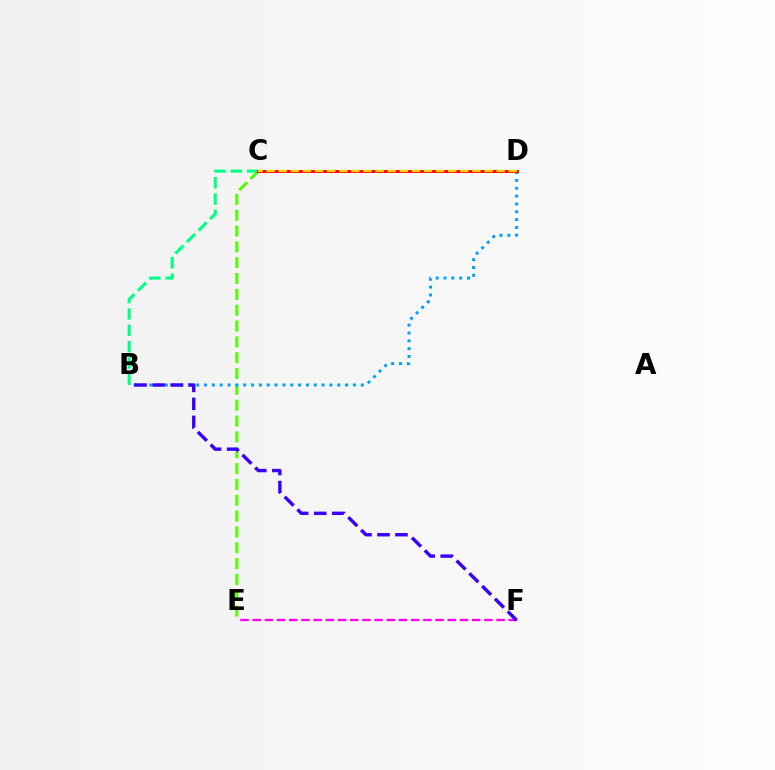{('C', 'E'): [{'color': '#4fff00', 'line_style': 'dashed', 'thickness': 2.15}], ('E', 'F'): [{'color': '#ff00ed', 'line_style': 'dashed', 'thickness': 1.66}], ('B', 'C'): [{'color': '#00ff86', 'line_style': 'dashed', 'thickness': 2.22}], ('B', 'D'): [{'color': '#009eff', 'line_style': 'dotted', 'thickness': 2.13}], ('C', 'D'): [{'color': '#ff0000', 'line_style': 'solid', 'thickness': 2.1}, {'color': '#ffd500', 'line_style': 'dashed', 'thickness': 1.64}], ('B', 'F'): [{'color': '#3700ff', 'line_style': 'dashed', 'thickness': 2.45}]}